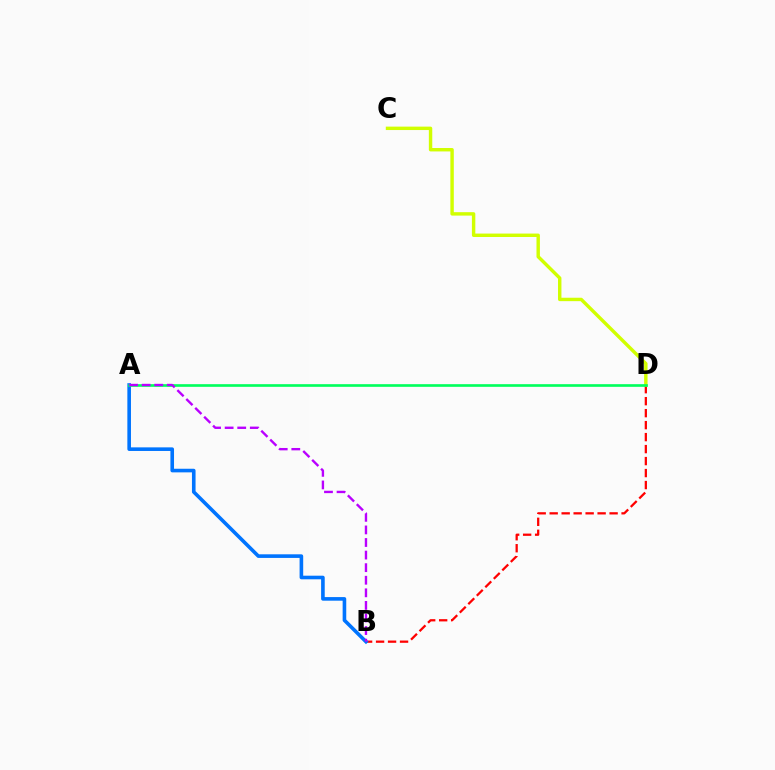{('B', 'D'): [{'color': '#ff0000', 'line_style': 'dashed', 'thickness': 1.63}], ('C', 'D'): [{'color': '#d1ff00', 'line_style': 'solid', 'thickness': 2.46}], ('A', 'B'): [{'color': '#0074ff', 'line_style': 'solid', 'thickness': 2.6}, {'color': '#b900ff', 'line_style': 'dashed', 'thickness': 1.71}], ('A', 'D'): [{'color': '#00ff5c', 'line_style': 'solid', 'thickness': 1.92}]}